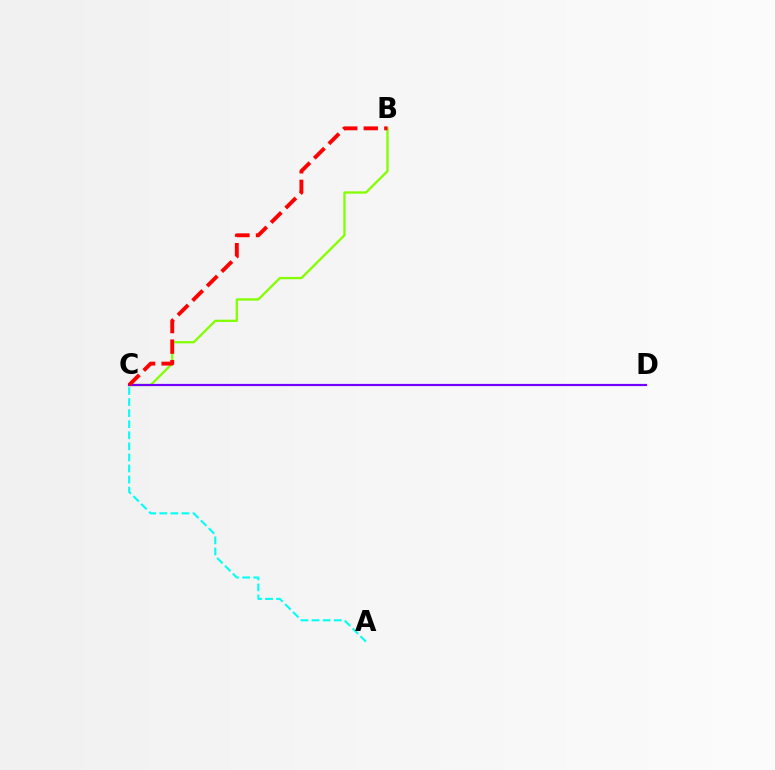{('A', 'C'): [{'color': '#00fff6', 'line_style': 'dashed', 'thickness': 1.5}], ('B', 'C'): [{'color': '#84ff00', 'line_style': 'solid', 'thickness': 1.66}, {'color': '#ff0000', 'line_style': 'dashed', 'thickness': 2.79}], ('C', 'D'): [{'color': '#7200ff', 'line_style': 'solid', 'thickness': 1.58}]}